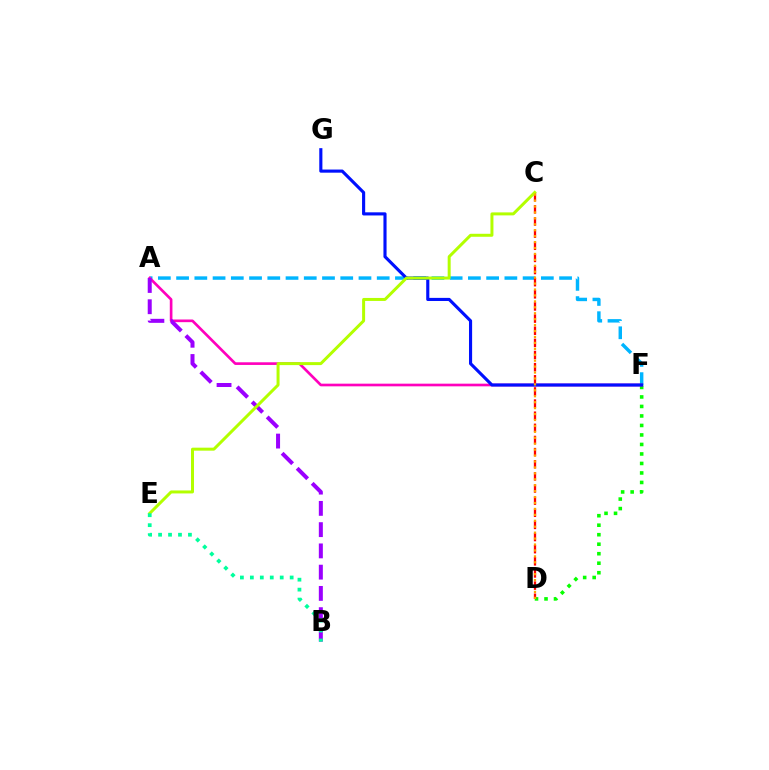{('A', 'F'): [{'color': '#00b5ff', 'line_style': 'dashed', 'thickness': 2.48}, {'color': '#ff00bd', 'line_style': 'solid', 'thickness': 1.92}], ('D', 'F'): [{'color': '#08ff00', 'line_style': 'dotted', 'thickness': 2.58}], ('C', 'D'): [{'color': '#ff0000', 'line_style': 'dashed', 'thickness': 1.65}, {'color': '#ffa500', 'line_style': 'dotted', 'thickness': 1.61}], ('A', 'B'): [{'color': '#9b00ff', 'line_style': 'dashed', 'thickness': 2.89}], ('F', 'G'): [{'color': '#0010ff', 'line_style': 'solid', 'thickness': 2.25}], ('C', 'E'): [{'color': '#b3ff00', 'line_style': 'solid', 'thickness': 2.15}], ('B', 'E'): [{'color': '#00ff9d', 'line_style': 'dotted', 'thickness': 2.7}]}